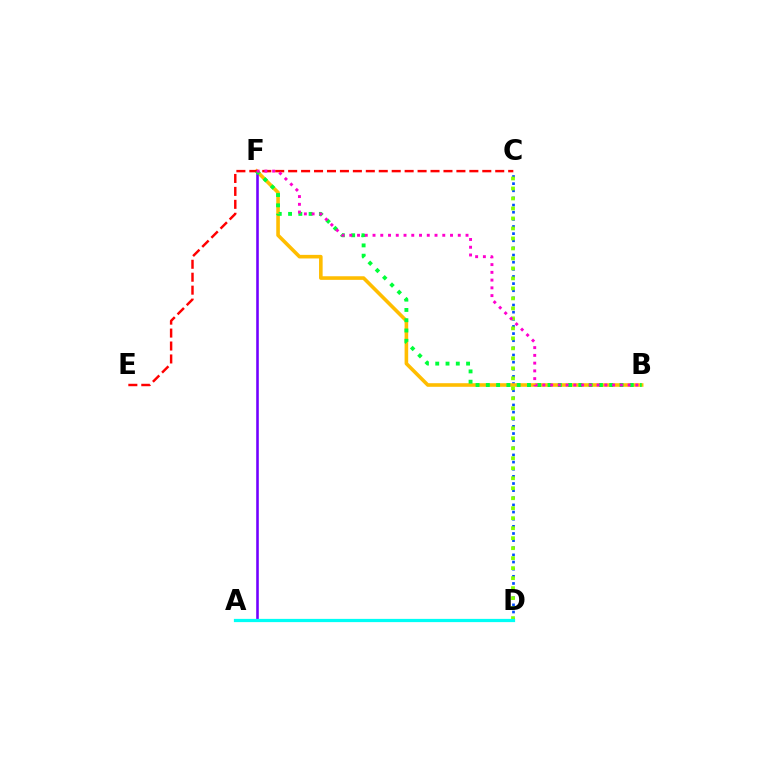{('C', 'D'): [{'color': '#004bff', 'line_style': 'dotted', 'thickness': 1.94}, {'color': '#84ff00', 'line_style': 'dotted', 'thickness': 2.71}], ('B', 'F'): [{'color': '#ffbd00', 'line_style': 'solid', 'thickness': 2.59}, {'color': '#00ff39', 'line_style': 'dotted', 'thickness': 2.79}, {'color': '#ff00cf', 'line_style': 'dotted', 'thickness': 2.11}], ('A', 'F'): [{'color': '#7200ff', 'line_style': 'solid', 'thickness': 1.86}], ('C', 'E'): [{'color': '#ff0000', 'line_style': 'dashed', 'thickness': 1.76}], ('A', 'D'): [{'color': '#00fff6', 'line_style': 'solid', 'thickness': 2.33}]}